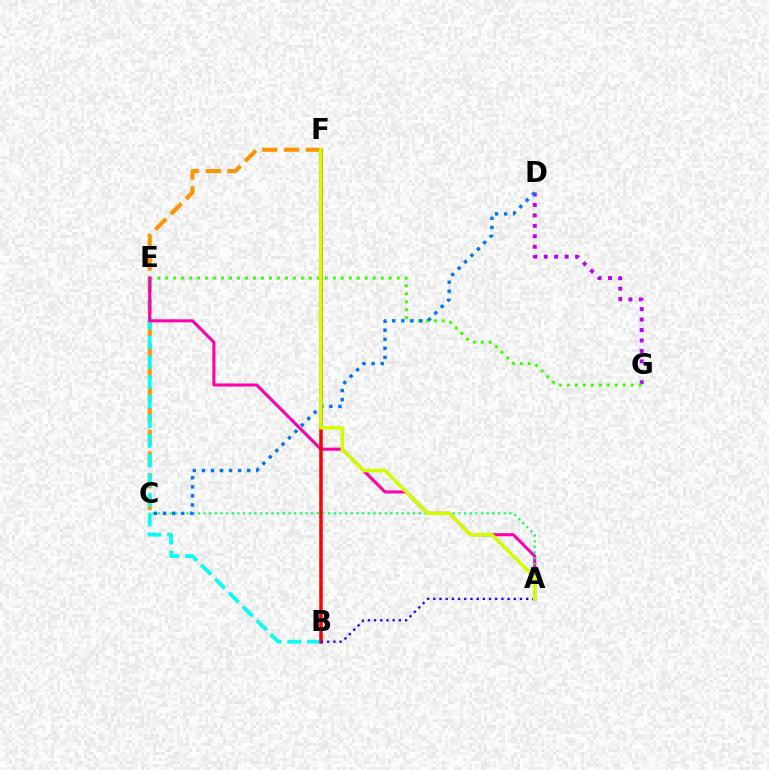{('D', 'G'): [{'color': '#b900ff', 'line_style': 'dotted', 'thickness': 2.84}], ('E', 'G'): [{'color': '#3dff00', 'line_style': 'dotted', 'thickness': 2.17}], ('C', 'F'): [{'color': '#ff9400', 'line_style': 'dashed', 'thickness': 2.96}], ('B', 'E'): [{'color': '#00fff6', 'line_style': 'dashed', 'thickness': 2.67}], ('A', 'E'): [{'color': '#ff00ac', 'line_style': 'solid', 'thickness': 2.21}], ('A', 'C'): [{'color': '#00ff5c', 'line_style': 'dotted', 'thickness': 1.54}], ('C', 'D'): [{'color': '#0074ff', 'line_style': 'dotted', 'thickness': 2.46}], ('B', 'F'): [{'color': '#ff0000', 'line_style': 'solid', 'thickness': 2.53}], ('A', 'B'): [{'color': '#2500ff', 'line_style': 'dotted', 'thickness': 1.68}], ('A', 'F'): [{'color': '#d1ff00', 'line_style': 'solid', 'thickness': 2.54}]}